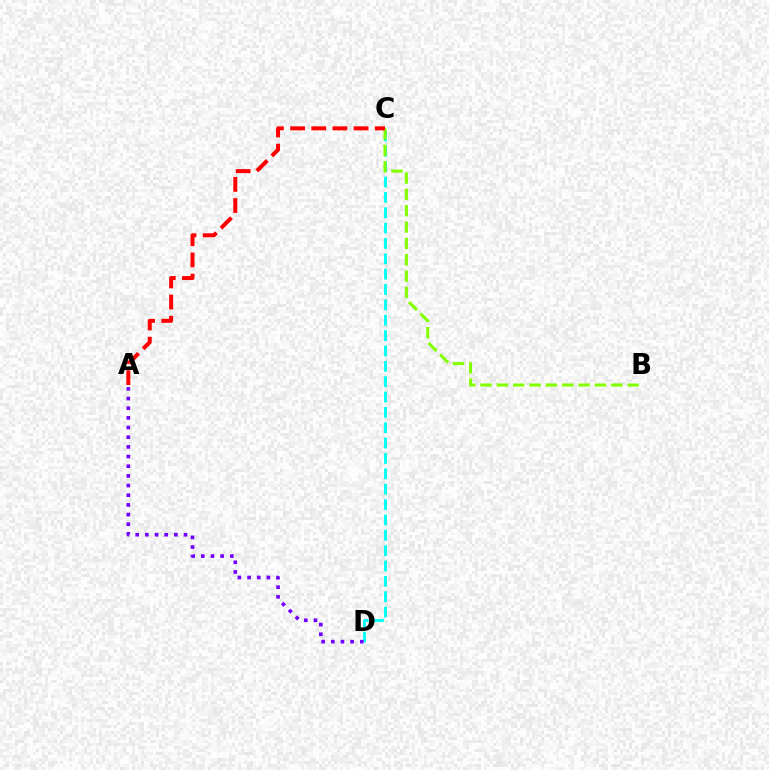{('C', 'D'): [{'color': '#00fff6', 'line_style': 'dashed', 'thickness': 2.09}], ('B', 'C'): [{'color': '#84ff00', 'line_style': 'dashed', 'thickness': 2.22}], ('A', 'D'): [{'color': '#7200ff', 'line_style': 'dotted', 'thickness': 2.63}], ('A', 'C'): [{'color': '#ff0000', 'line_style': 'dashed', 'thickness': 2.87}]}